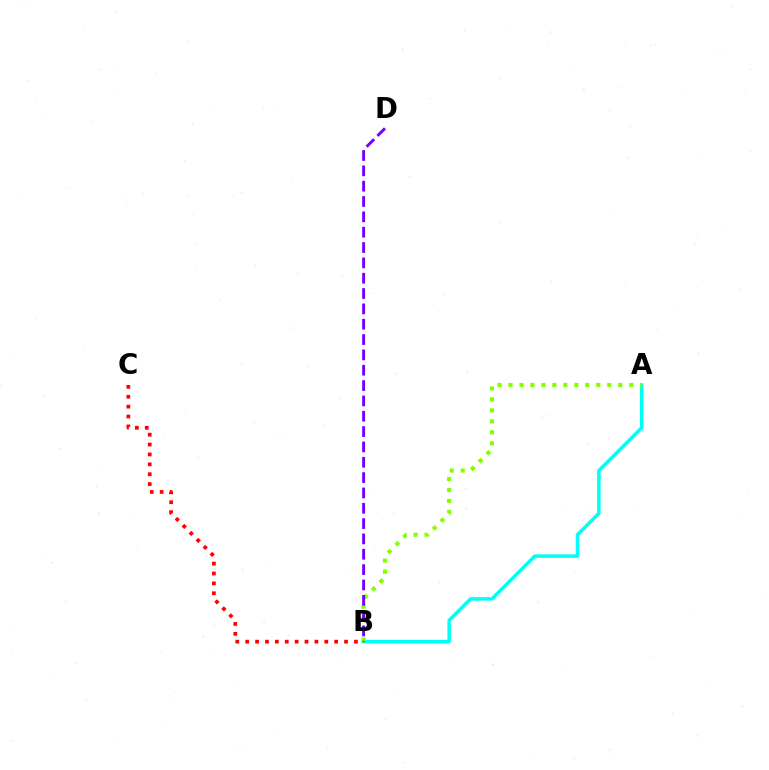{('B', 'C'): [{'color': '#ff0000', 'line_style': 'dotted', 'thickness': 2.69}], ('A', 'B'): [{'color': '#00fff6', 'line_style': 'solid', 'thickness': 2.51}, {'color': '#84ff00', 'line_style': 'dotted', 'thickness': 2.98}], ('B', 'D'): [{'color': '#7200ff', 'line_style': 'dashed', 'thickness': 2.08}]}